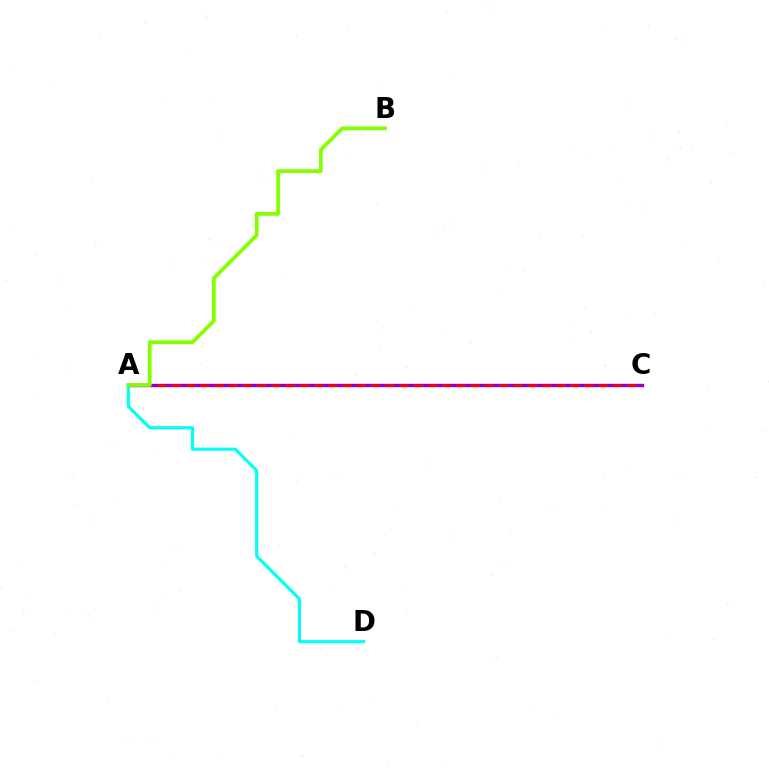{('A', 'C'): [{'color': '#7200ff', 'line_style': 'solid', 'thickness': 2.44}, {'color': '#ff0000', 'line_style': 'dashed', 'thickness': 1.93}], ('A', 'D'): [{'color': '#00fff6', 'line_style': 'solid', 'thickness': 2.24}], ('A', 'B'): [{'color': '#84ff00', 'line_style': 'solid', 'thickness': 2.72}]}